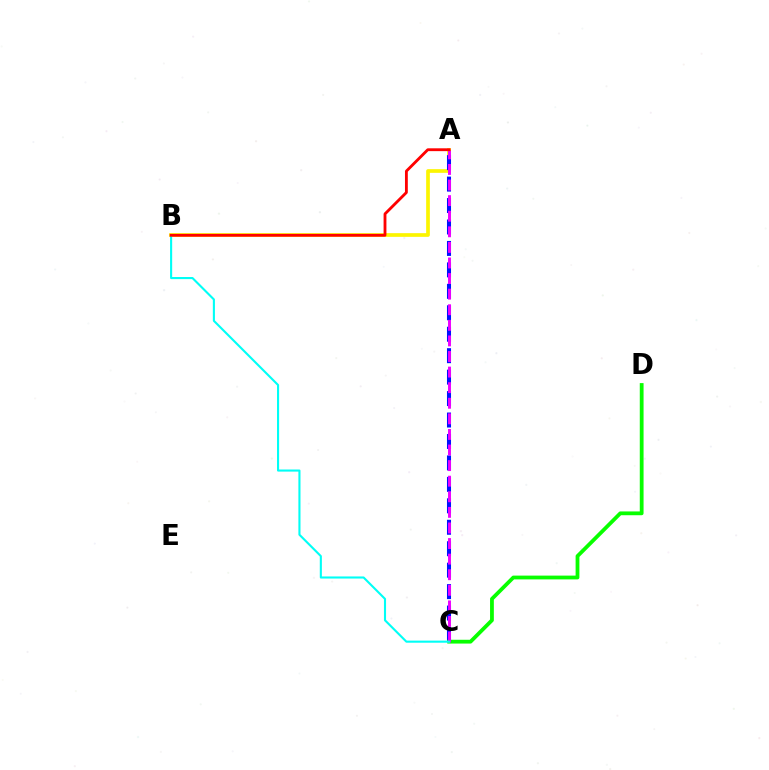{('A', 'B'): [{'color': '#fcf500', 'line_style': 'solid', 'thickness': 2.66}, {'color': '#ff0000', 'line_style': 'solid', 'thickness': 2.04}], ('A', 'C'): [{'color': '#0010ff', 'line_style': 'dashed', 'thickness': 2.91}, {'color': '#ee00ff', 'line_style': 'dashed', 'thickness': 2.12}], ('C', 'D'): [{'color': '#08ff00', 'line_style': 'solid', 'thickness': 2.73}], ('B', 'C'): [{'color': '#00fff6', 'line_style': 'solid', 'thickness': 1.52}]}